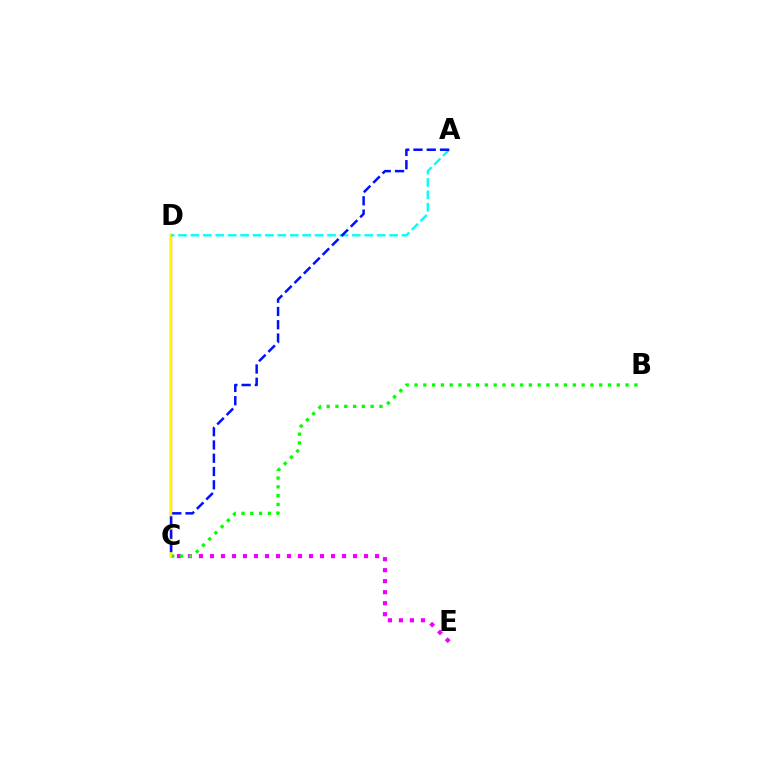{('C', 'E'): [{'color': '#ee00ff', 'line_style': 'dotted', 'thickness': 2.99}], ('B', 'C'): [{'color': '#08ff00', 'line_style': 'dotted', 'thickness': 2.39}], ('C', 'D'): [{'color': '#ff0000', 'line_style': 'solid', 'thickness': 1.62}, {'color': '#fcf500', 'line_style': 'solid', 'thickness': 1.56}], ('A', 'D'): [{'color': '#00fff6', 'line_style': 'dashed', 'thickness': 1.69}], ('A', 'C'): [{'color': '#0010ff', 'line_style': 'dashed', 'thickness': 1.8}]}